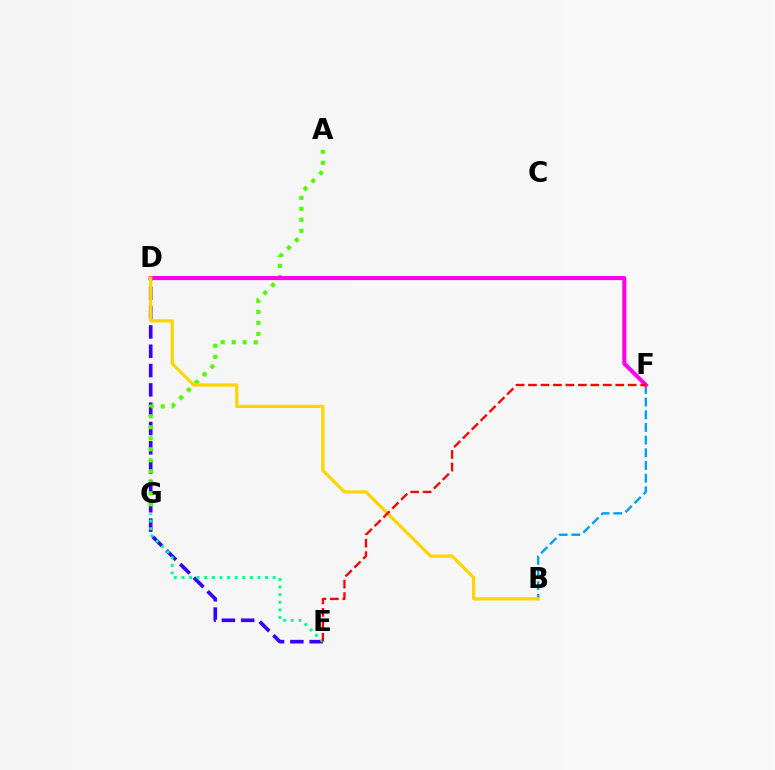{('B', 'F'): [{'color': '#009eff', 'line_style': 'dashed', 'thickness': 1.72}], ('D', 'E'): [{'color': '#3700ff', 'line_style': 'dashed', 'thickness': 2.62}], ('E', 'G'): [{'color': '#00ff86', 'line_style': 'dotted', 'thickness': 2.07}], ('A', 'G'): [{'color': '#4fff00', 'line_style': 'dotted', 'thickness': 2.99}], ('D', 'F'): [{'color': '#ff00ed', 'line_style': 'solid', 'thickness': 2.93}], ('B', 'D'): [{'color': '#ffd500', 'line_style': 'solid', 'thickness': 2.33}], ('E', 'F'): [{'color': '#ff0000', 'line_style': 'dashed', 'thickness': 1.69}]}